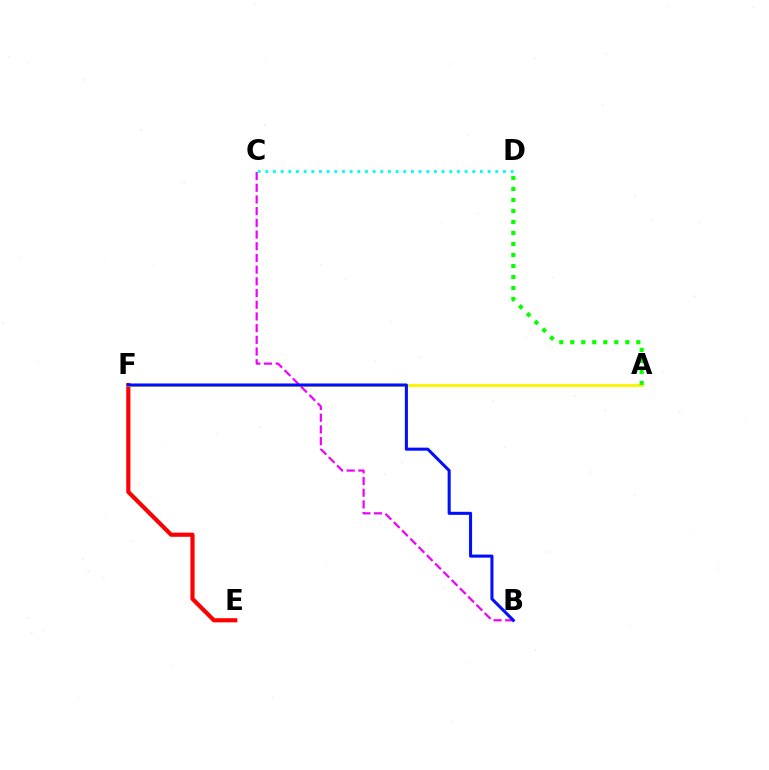{('E', 'F'): [{'color': '#ff0000', 'line_style': 'solid', 'thickness': 3.0}], ('A', 'F'): [{'color': '#fcf500', 'line_style': 'solid', 'thickness': 2.09}], ('A', 'D'): [{'color': '#08ff00', 'line_style': 'dotted', 'thickness': 2.99}], ('B', 'C'): [{'color': '#ee00ff', 'line_style': 'dashed', 'thickness': 1.59}], ('C', 'D'): [{'color': '#00fff6', 'line_style': 'dotted', 'thickness': 2.08}], ('B', 'F'): [{'color': '#0010ff', 'line_style': 'solid', 'thickness': 2.2}]}